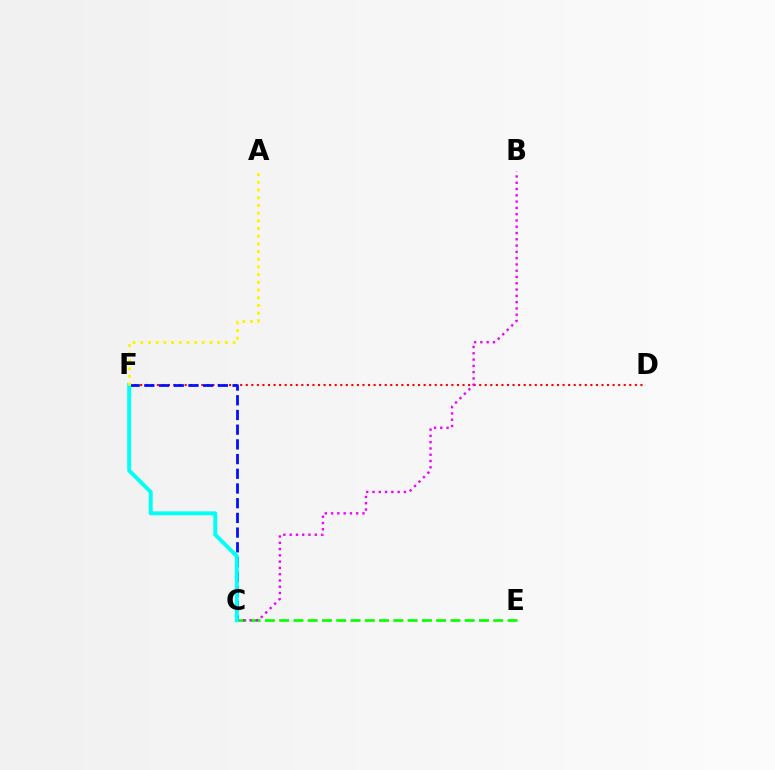{('D', 'F'): [{'color': '#ff0000', 'line_style': 'dotted', 'thickness': 1.51}], ('C', 'E'): [{'color': '#08ff00', 'line_style': 'dashed', 'thickness': 1.94}], ('C', 'F'): [{'color': '#0010ff', 'line_style': 'dashed', 'thickness': 2.0}, {'color': '#00fff6', 'line_style': 'solid', 'thickness': 2.83}], ('B', 'C'): [{'color': '#ee00ff', 'line_style': 'dotted', 'thickness': 1.71}], ('A', 'F'): [{'color': '#fcf500', 'line_style': 'dotted', 'thickness': 2.09}]}